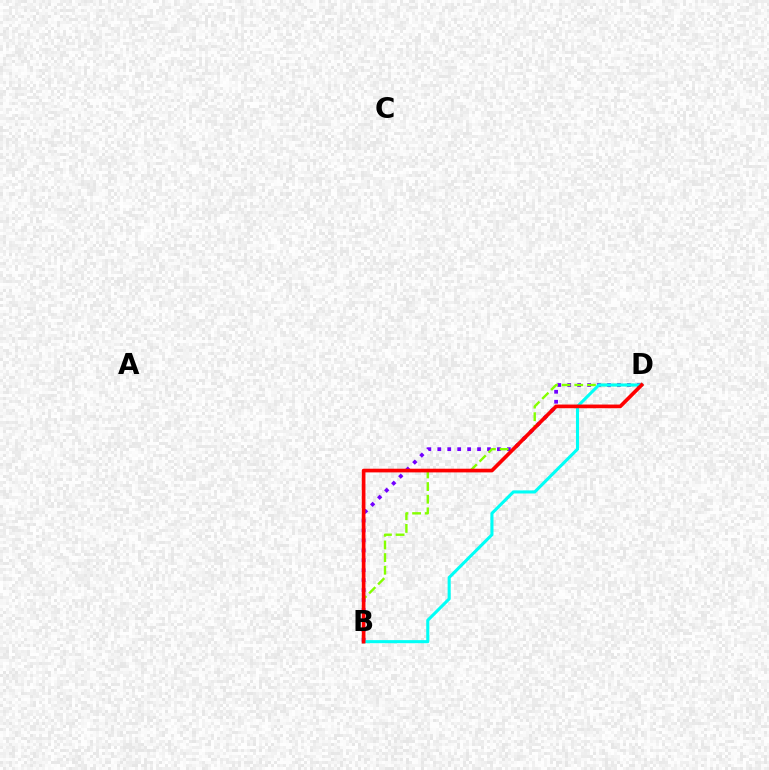{('B', 'D'): [{'color': '#7200ff', 'line_style': 'dotted', 'thickness': 2.7}, {'color': '#84ff00', 'line_style': 'dashed', 'thickness': 1.72}, {'color': '#00fff6', 'line_style': 'solid', 'thickness': 2.22}, {'color': '#ff0000', 'line_style': 'solid', 'thickness': 2.65}]}